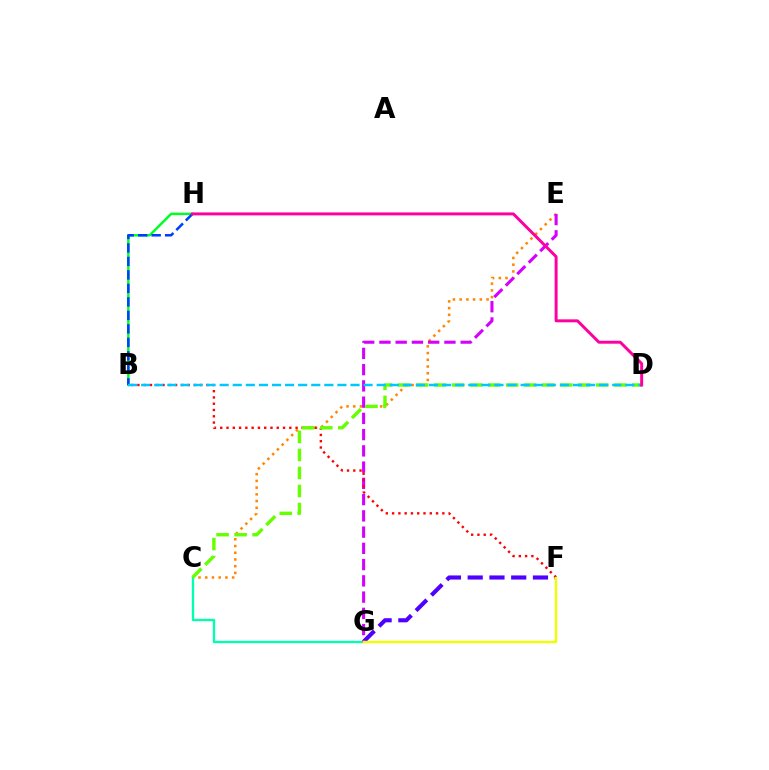{('C', 'E'): [{'color': '#ff8800', 'line_style': 'dotted', 'thickness': 1.83}], ('C', 'G'): [{'color': '#00ffaf', 'line_style': 'solid', 'thickness': 1.67}], ('F', 'G'): [{'color': '#4f00ff', 'line_style': 'dashed', 'thickness': 2.96}, {'color': '#eeff00', 'line_style': 'solid', 'thickness': 1.7}], ('E', 'G'): [{'color': '#d600ff', 'line_style': 'dashed', 'thickness': 2.21}], ('B', 'F'): [{'color': '#ff0000', 'line_style': 'dotted', 'thickness': 1.71}], ('C', 'D'): [{'color': '#66ff00', 'line_style': 'dashed', 'thickness': 2.45}], ('B', 'H'): [{'color': '#00ff27', 'line_style': 'solid', 'thickness': 1.77}, {'color': '#003fff', 'line_style': 'dashed', 'thickness': 1.83}], ('B', 'D'): [{'color': '#00c7ff', 'line_style': 'dashed', 'thickness': 1.78}], ('D', 'H'): [{'color': '#ff00a0', 'line_style': 'solid', 'thickness': 2.13}]}